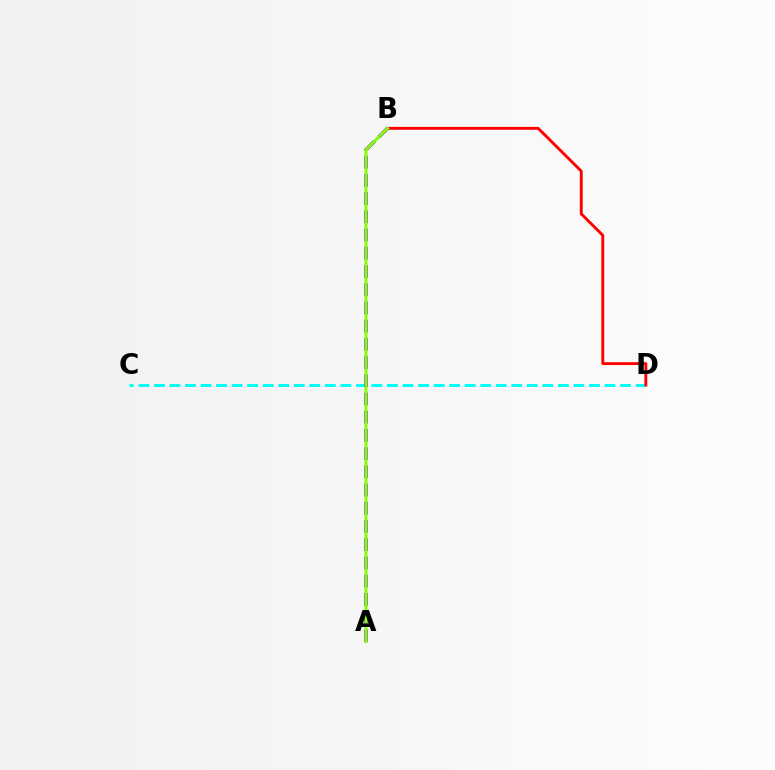{('C', 'D'): [{'color': '#00fff6', 'line_style': 'dashed', 'thickness': 2.11}], ('B', 'D'): [{'color': '#ff0000', 'line_style': 'solid', 'thickness': 2.07}], ('A', 'B'): [{'color': '#7200ff', 'line_style': 'dashed', 'thickness': 2.47}, {'color': '#84ff00', 'line_style': 'solid', 'thickness': 2.11}]}